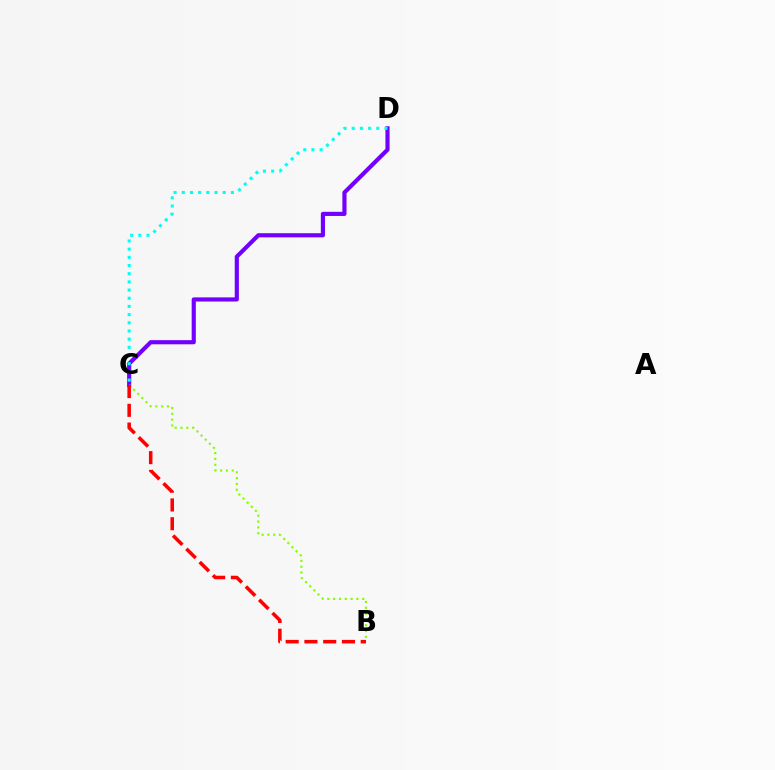{('C', 'D'): [{'color': '#7200ff', 'line_style': 'solid', 'thickness': 2.98}, {'color': '#00fff6', 'line_style': 'dotted', 'thickness': 2.22}], ('B', 'C'): [{'color': '#84ff00', 'line_style': 'dotted', 'thickness': 1.58}, {'color': '#ff0000', 'line_style': 'dashed', 'thickness': 2.55}]}